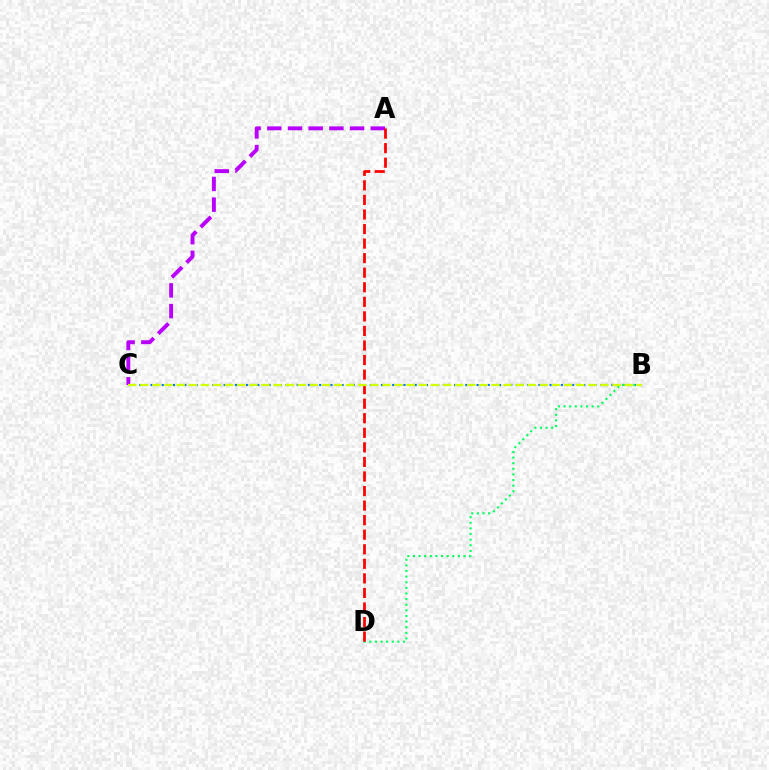{('B', 'C'): [{'color': '#0074ff', 'line_style': 'dotted', 'thickness': 1.53}, {'color': '#d1ff00', 'line_style': 'dashed', 'thickness': 1.64}], ('A', 'C'): [{'color': '#b900ff', 'line_style': 'dashed', 'thickness': 2.81}], ('B', 'D'): [{'color': '#00ff5c', 'line_style': 'dotted', 'thickness': 1.53}], ('A', 'D'): [{'color': '#ff0000', 'line_style': 'dashed', 'thickness': 1.98}]}